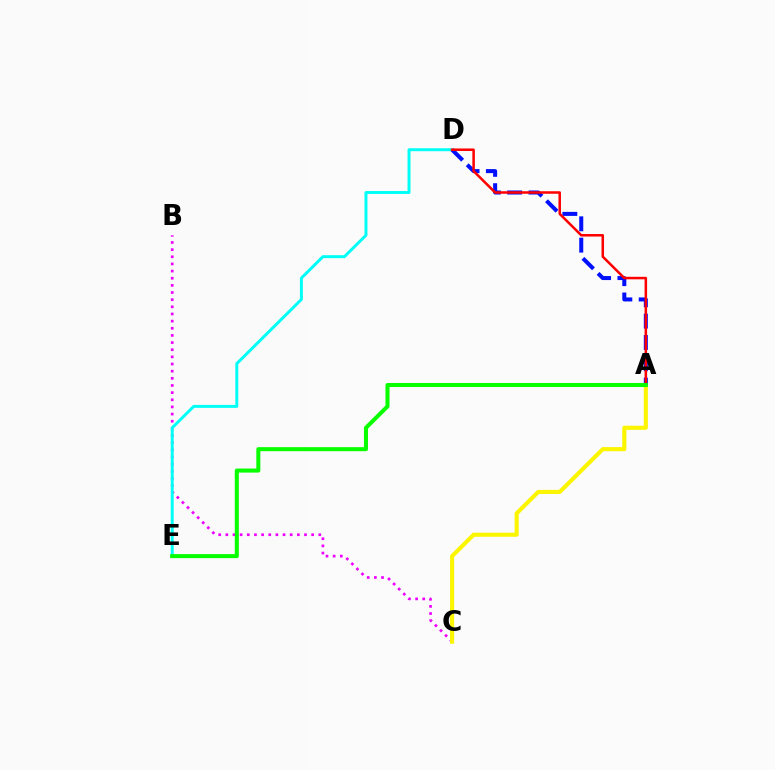{('B', 'C'): [{'color': '#ee00ff', 'line_style': 'dotted', 'thickness': 1.94}], ('D', 'E'): [{'color': '#00fff6', 'line_style': 'solid', 'thickness': 2.13}], ('A', 'C'): [{'color': '#fcf500', 'line_style': 'solid', 'thickness': 2.96}], ('A', 'D'): [{'color': '#0010ff', 'line_style': 'dashed', 'thickness': 2.9}, {'color': '#ff0000', 'line_style': 'solid', 'thickness': 1.81}], ('A', 'E'): [{'color': '#08ff00', 'line_style': 'solid', 'thickness': 2.91}]}